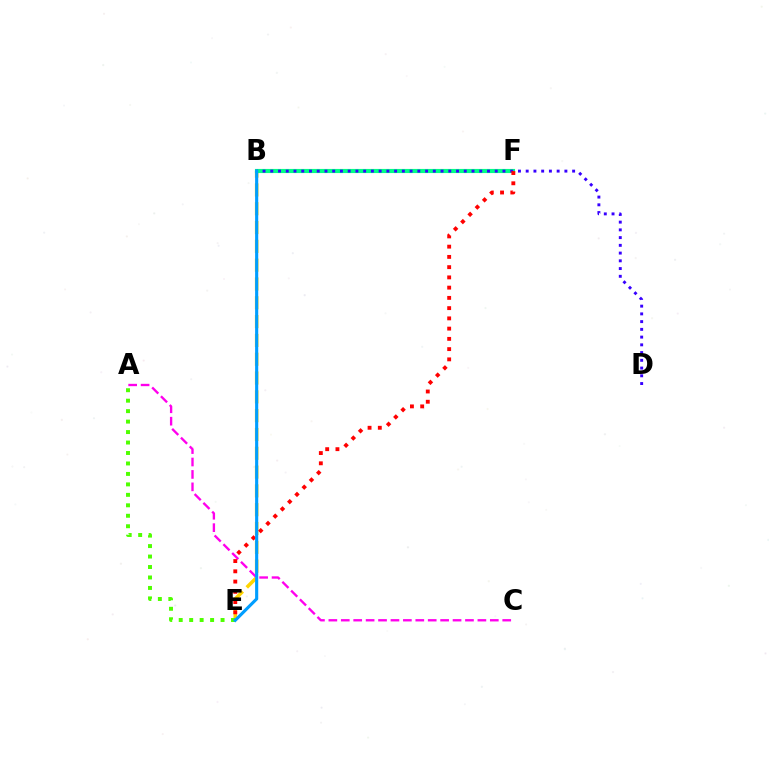{('B', 'E'): [{'color': '#ffd500', 'line_style': 'dashed', 'thickness': 2.56}, {'color': '#009eff', 'line_style': 'solid', 'thickness': 2.25}], ('B', 'F'): [{'color': '#00ff86', 'line_style': 'solid', 'thickness': 2.98}], ('B', 'D'): [{'color': '#3700ff', 'line_style': 'dotted', 'thickness': 2.1}], ('A', 'E'): [{'color': '#4fff00', 'line_style': 'dotted', 'thickness': 2.84}], ('A', 'C'): [{'color': '#ff00ed', 'line_style': 'dashed', 'thickness': 1.69}], ('E', 'F'): [{'color': '#ff0000', 'line_style': 'dotted', 'thickness': 2.78}]}